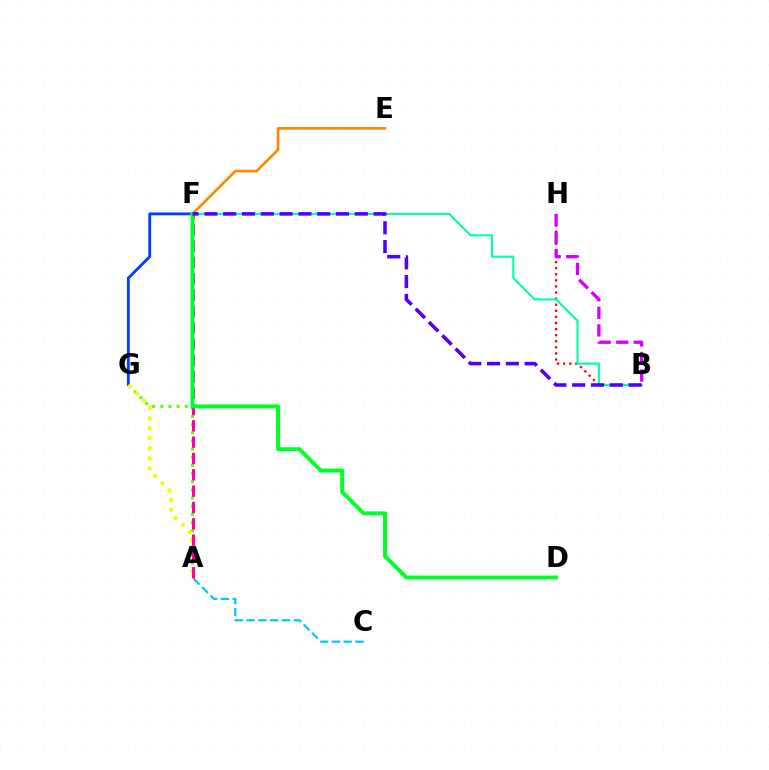{('B', 'H'): [{'color': '#ff0000', 'line_style': 'dotted', 'thickness': 1.65}, {'color': '#d600ff', 'line_style': 'dashed', 'thickness': 2.39}], ('F', 'G'): [{'color': '#003fff', 'line_style': 'solid', 'thickness': 2.04}], ('A', 'G'): [{'color': '#66ff00', 'line_style': 'dotted', 'thickness': 2.22}, {'color': '#eeff00', 'line_style': 'dotted', 'thickness': 2.73}], ('A', 'C'): [{'color': '#00c7ff', 'line_style': 'dashed', 'thickness': 1.6}], ('B', 'F'): [{'color': '#00ffaf', 'line_style': 'solid', 'thickness': 1.53}, {'color': '#4f00ff', 'line_style': 'dashed', 'thickness': 2.55}], ('A', 'F'): [{'color': '#ff00a0', 'line_style': 'dashed', 'thickness': 2.22}], ('E', 'F'): [{'color': '#ff8800', 'line_style': 'solid', 'thickness': 1.9}], ('D', 'F'): [{'color': '#00ff27', 'line_style': 'solid', 'thickness': 2.83}]}